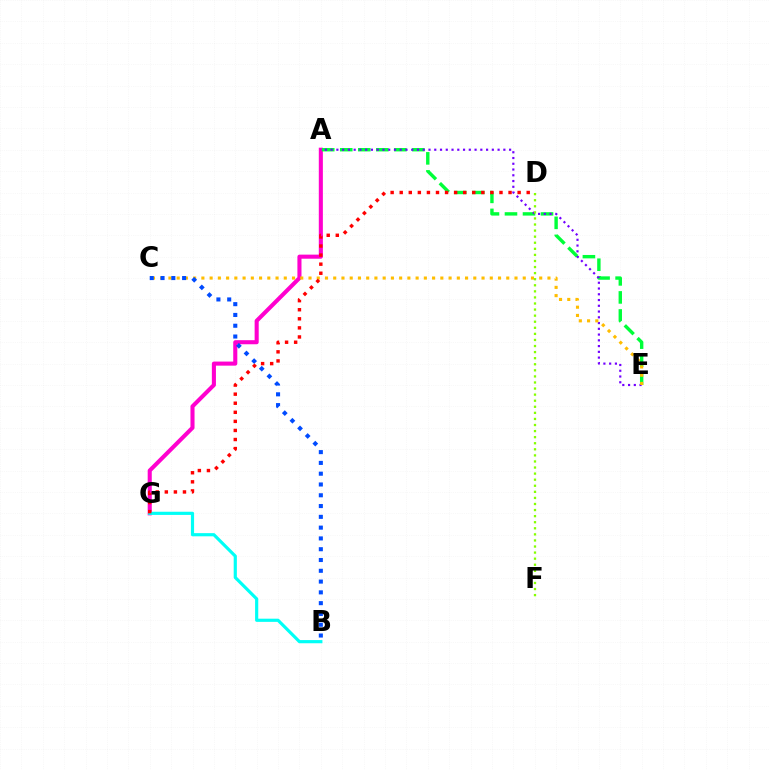{('A', 'G'): [{'color': '#ff00cf', 'line_style': 'solid', 'thickness': 2.94}], ('A', 'E'): [{'color': '#00ff39', 'line_style': 'dashed', 'thickness': 2.45}, {'color': '#7200ff', 'line_style': 'dotted', 'thickness': 1.56}], ('B', 'G'): [{'color': '#00fff6', 'line_style': 'solid', 'thickness': 2.28}], ('C', 'E'): [{'color': '#ffbd00', 'line_style': 'dotted', 'thickness': 2.24}], ('B', 'C'): [{'color': '#004bff', 'line_style': 'dotted', 'thickness': 2.93}], ('D', 'F'): [{'color': '#84ff00', 'line_style': 'dotted', 'thickness': 1.65}], ('D', 'G'): [{'color': '#ff0000', 'line_style': 'dotted', 'thickness': 2.46}]}